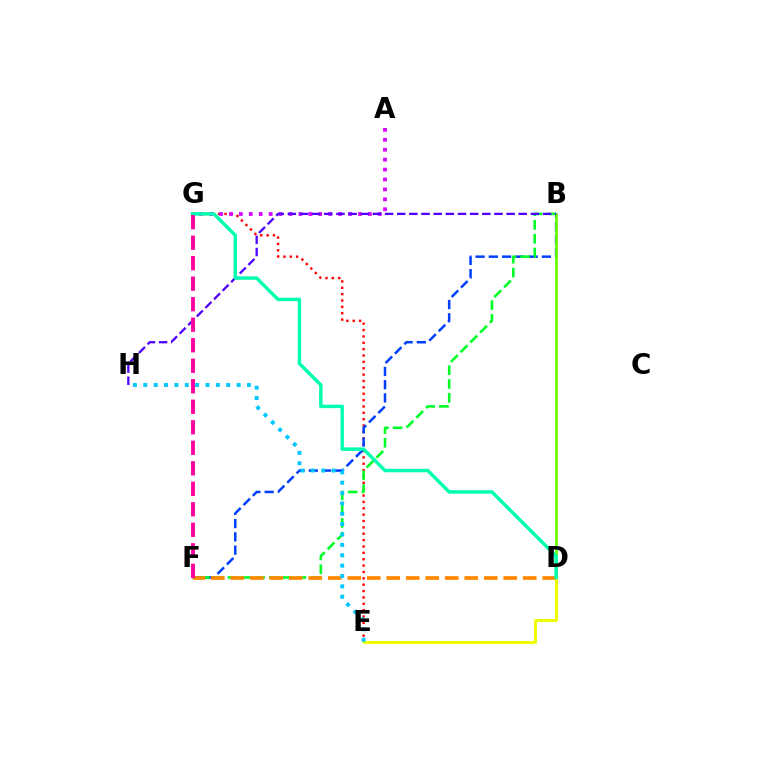{('E', 'G'): [{'color': '#ff0000', 'line_style': 'dotted', 'thickness': 1.73}], ('B', 'F'): [{'color': '#003fff', 'line_style': 'dashed', 'thickness': 1.8}, {'color': '#00ff27', 'line_style': 'dashed', 'thickness': 1.87}], ('B', 'D'): [{'color': '#66ff00', 'line_style': 'solid', 'thickness': 1.95}], ('D', 'E'): [{'color': '#eeff00', 'line_style': 'solid', 'thickness': 2.13}], ('A', 'G'): [{'color': '#d600ff', 'line_style': 'dotted', 'thickness': 2.7}], ('B', 'H'): [{'color': '#4f00ff', 'line_style': 'dashed', 'thickness': 1.65}], ('D', 'F'): [{'color': '#ff8800', 'line_style': 'dashed', 'thickness': 2.65}], ('E', 'H'): [{'color': '#00c7ff', 'line_style': 'dotted', 'thickness': 2.82}], ('D', 'G'): [{'color': '#00ffaf', 'line_style': 'solid', 'thickness': 2.48}], ('F', 'G'): [{'color': '#ff00a0', 'line_style': 'dashed', 'thickness': 2.79}]}